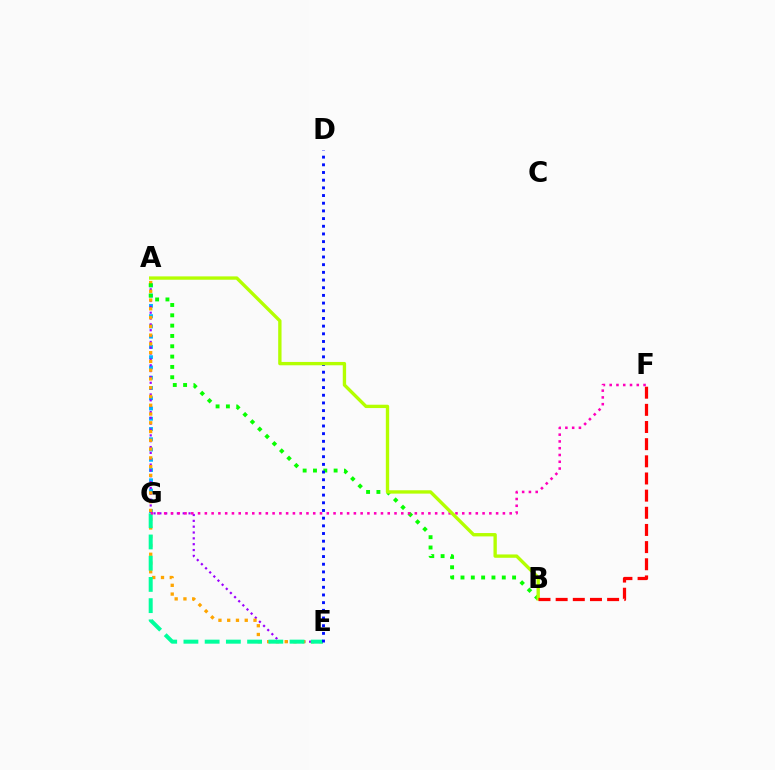{('A', 'G'): [{'color': '#00b5ff', 'line_style': 'dotted', 'thickness': 2.79}], ('A', 'E'): [{'color': '#9b00ff', 'line_style': 'dotted', 'thickness': 1.59}, {'color': '#ffa500', 'line_style': 'dotted', 'thickness': 2.38}], ('E', 'G'): [{'color': '#00ff9d', 'line_style': 'dashed', 'thickness': 2.88}], ('A', 'B'): [{'color': '#08ff00', 'line_style': 'dotted', 'thickness': 2.8}, {'color': '#b3ff00', 'line_style': 'solid', 'thickness': 2.41}], ('F', 'G'): [{'color': '#ff00bd', 'line_style': 'dotted', 'thickness': 1.84}], ('D', 'E'): [{'color': '#0010ff', 'line_style': 'dotted', 'thickness': 2.09}], ('B', 'F'): [{'color': '#ff0000', 'line_style': 'dashed', 'thickness': 2.33}]}